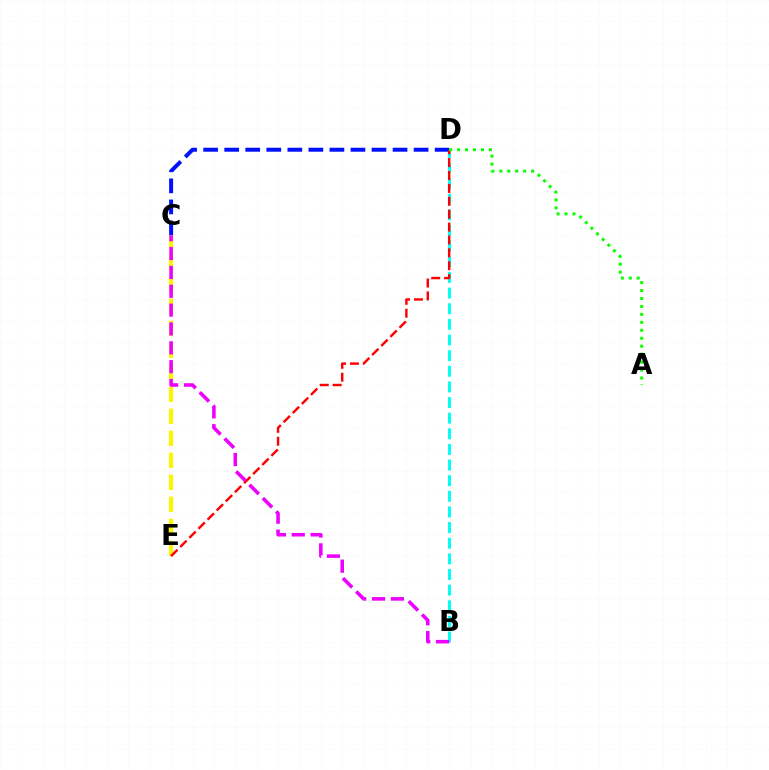{('C', 'D'): [{'color': '#0010ff', 'line_style': 'dashed', 'thickness': 2.86}], ('B', 'D'): [{'color': '#00fff6', 'line_style': 'dashed', 'thickness': 2.12}], ('C', 'E'): [{'color': '#fcf500', 'line_style': 'dashed', 'thickness': 2.99}], ('D', 'E'): [{'color': '#ff0000', 'line_style': 'dashed', 'thickness': 1.75}], ('B', 'C'): [{'color': '#ee00ff', 'line_style': 'dashed', 'thickness': 2.56}], ('A', 'D'): [{'color': '#08ff00', 'line_style': 'dotted', 'thickness': 2.16}]}